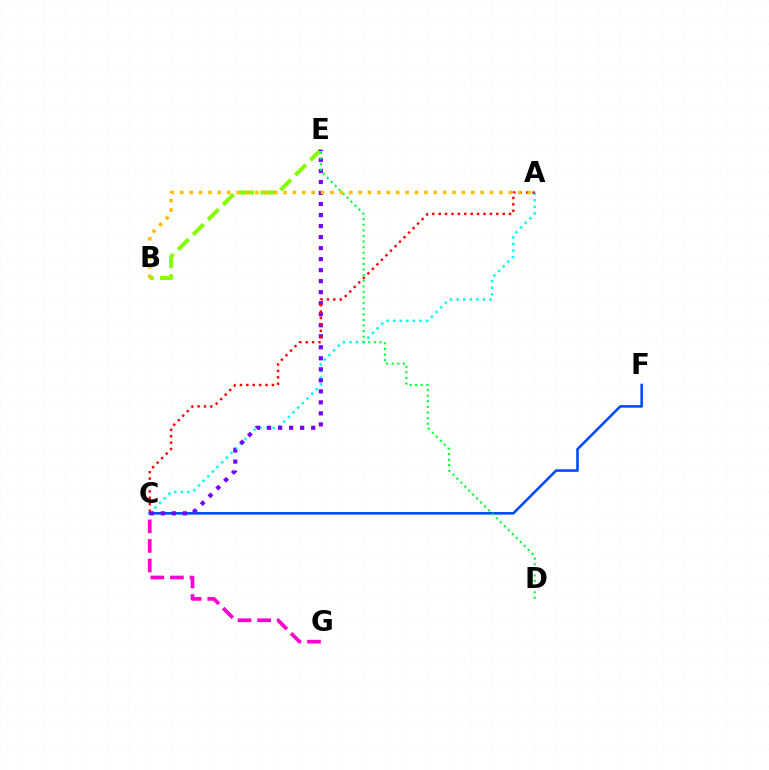{('B', 'E'): [{'color': '#84ff00', 'line_style': 'dashed', 'thickness': 2.87}], ('C', 'G'): [{'color': '#ff00cf', 'line_style': 'dashed', 'thickness': 2.66}], ('A', 'C'): [{'color': '#00fff6', 'line_style': 'dotted', 'thickness': 1.79}, {'color': '#ff0000', 'line_style': 'dotted', 'thickness': 1.74}], ('C', 'F'): [{'color': '#004bff', 'line_style': 'solid', 'thickness': 1.87}], ('C', 'E'): [{'color': '#7200ff', 'line_style': 'dotted', 'thickness': 2.99}], ('D', 'E'): [{'color': '#00ff39', 'line_style': 'dotted', 'thickness': 1.52}], ('A', 'B'): [{'color': '#ffbd00', 'line_style': 'dotted', 'thickness': 2.55}]}